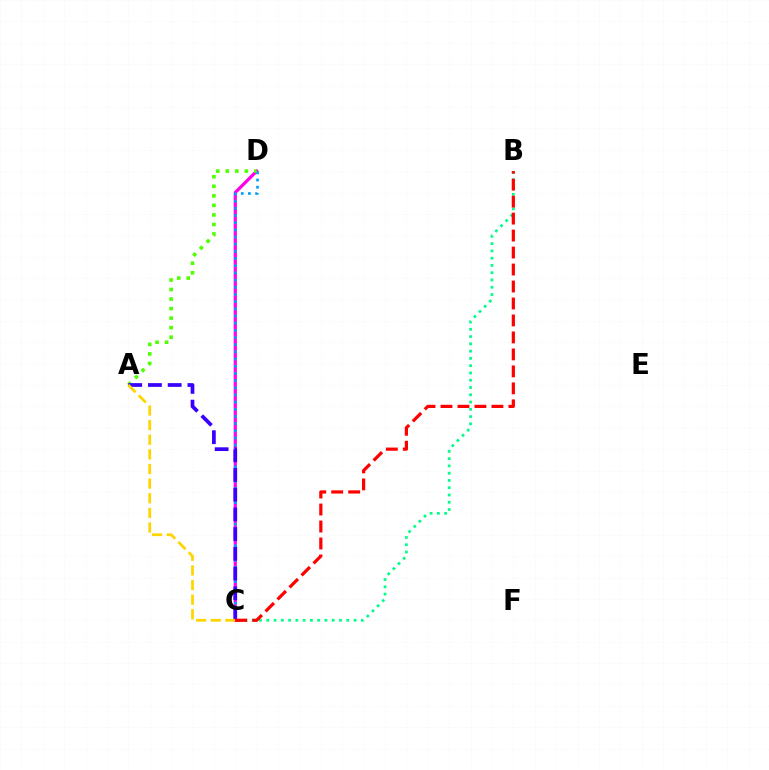{('C', 'D'): [{'color': '#ff00ed', 'line_style': 'solid', 'thickness': 2.31}, {'color': '#009eff', 'line_style': 'dotted', 'thickness': 1.95}], ('B', 'C'): [{'color': '#00ff86', 'line_style': 'dotted', 'thickness': 1.98}, {'color': '#ff0000', 'line_style': 'dashed', 'thickness': 2.31}], ('A', 'D'): [{'color': '#4fff00', 'line_style': 'dotted', 'thickness': 2.59}], ('A', 'C'): [{'color': '#3700ff', 'line_style': 'dashed', 'thickness': 2.68}, {'color': '#ffd500', 'line_style': 'dashed', 'thickness': 1.99}]}